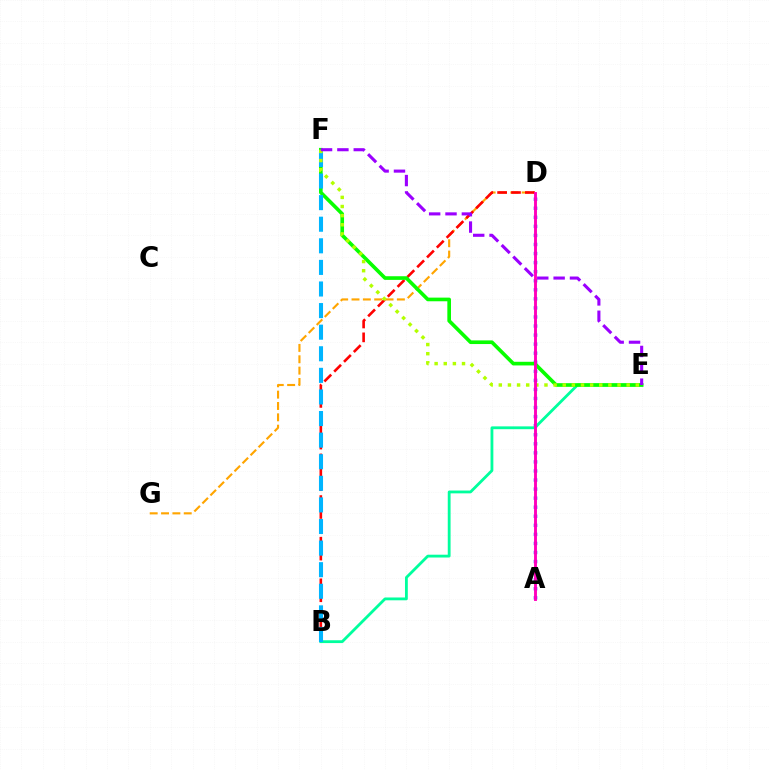{('D', 'G'): [{'color': '#ffa500', 'line_style': 'dashed', 'thickness': 1.54}], ('A', 'D'): [{'color': '#0010ff', 'line_style': 'dotted', 'thickness': 2.46}, {'color': '#ff00bd', 'line_style': 'solid', 'thickness': 2.08}], ('B', 'E'): [{'color': '#00ff9d', 'line_style': 'solid', 'thickness': 2.03}], ('B', 'D'): [{'color': '#ff0000', 'line_style': 'dashed', 'thickness': 1.89}], ('E', 'F'): [{'color': '#08ff00', 'line_style': 'solid', 'thickness': 2.63}, {'color': '#b3ff00', 'line_style': 'dotted', 'thickness': 2.48}, {'color': '#9b00ff', 'line_style': 'dashed', 'thickness': 2.22}], ('B', 'F'): [{'color': '#00b5ff', 'line_style': 'dashed', 'thickness': 2.93}]}